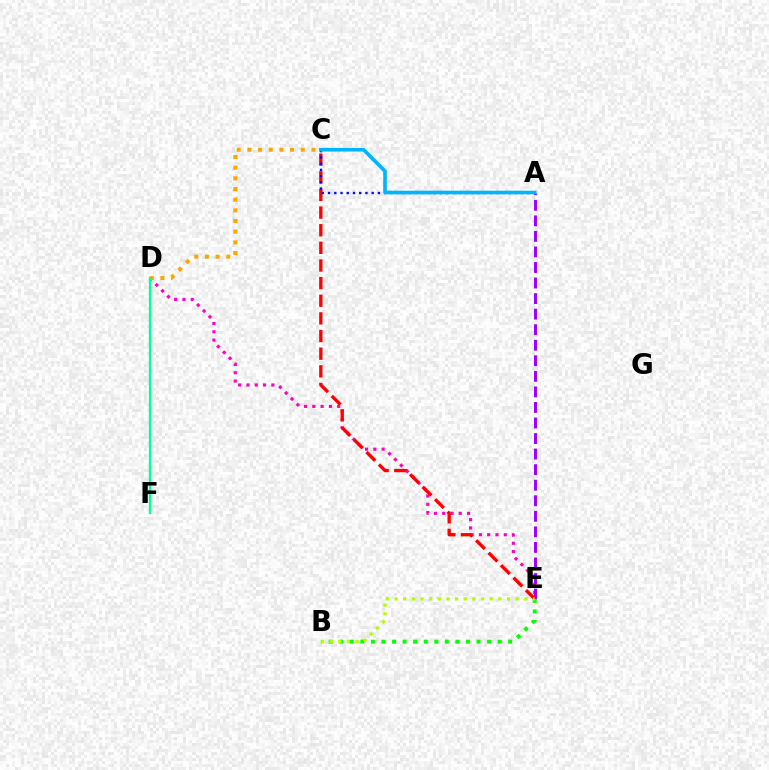{('D', 'E'): [{'color': '#ff00bd', 'line_style': 'dotted', 'thickness': 2.26}], ('A', 'E'): [{'color': '#9b00ff', 'line_style': 'dashed', 'thickness': 2.11}], ('B', 'E'): [{'color': '#08ff00', 'line_style': 'dotted', 'thickness': 2.87}, {'color': '#b3ff00', 'line_style': 'dotted', 'thickness': 2.35}], ('C', 'D'): [{'color': '#ffa500', 'line_style': 'dotted', 'thickness': 2.9}], ('D', 'F'): [{'color': '#00ff9d', 'line_style': 'solid', 'thickness': 1.64}], ('C', 'E'): [{'color': '#ff0000', 'line_style': 'dashed', 'thickness': 2.4}], ('A', 'C'): [{'color': '#0010ff', 'line_style': 'dotted', 'thickness': 1.69}, {'color': '#00b5ff', 'line_style': 'solid', 'thickness': 2.62}]}